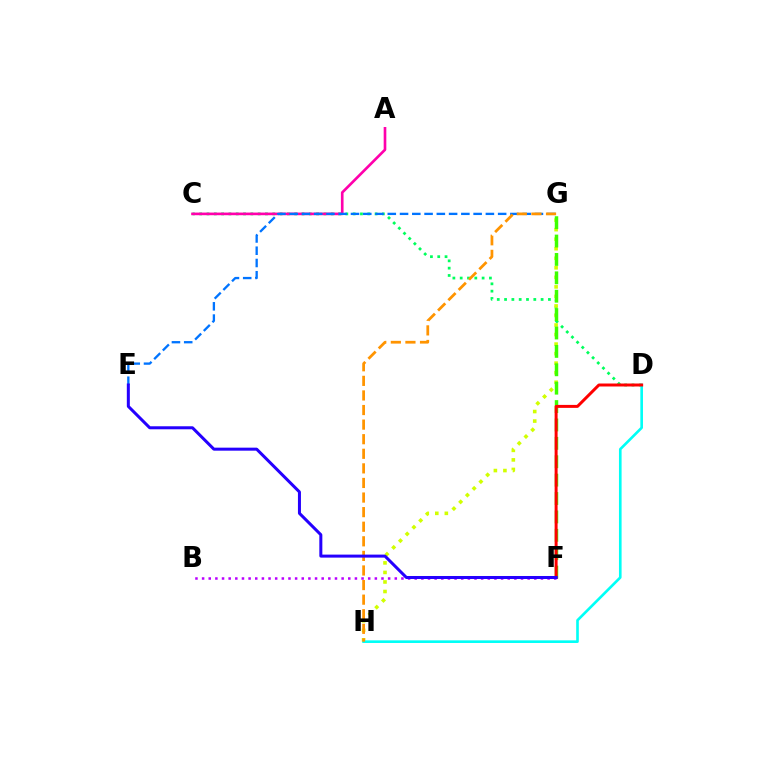{('C', 'D'): [{'color': '#00ff5c', 'line_style': 'dotted', 'thickness': 1.99}], ('A', 'C'): [{'color': '#ff00ac', 'line_style': 'solid', 'thickness': 1.91}], ('G', 'H'): [{'color': '#d1ff00', 'line_style': 'dotted', 'thickness': 2.59}, {'color': '#ff9400', 'line_style': 'dashed', 'thickness': 1.98}], ('B', 'F'): [{'color': '#b900ff', 'line_style': 'dotted', 'thickness': 1.81}], ('F', 'G'): [{'color': '#3dff00', 'line_style': 'dashed', 'thickness': 2.5}], ('D', 'H'): [{'color': '#00fff6', 'line_style': 'solid', 'thickness': 1.9}], ('E', 'G'): [{'color': '#0074ff', 'line_style': 'dashed', 'thickness': 1.67}], ('D', 'F'): [{'color': '#ff0000', 'line_style': 'solid', 'thickness': 2.14}], ('E', 'F'): [{'color': '#2500ff', 'line_style': 'solid', 'thickness': 2.17}]}